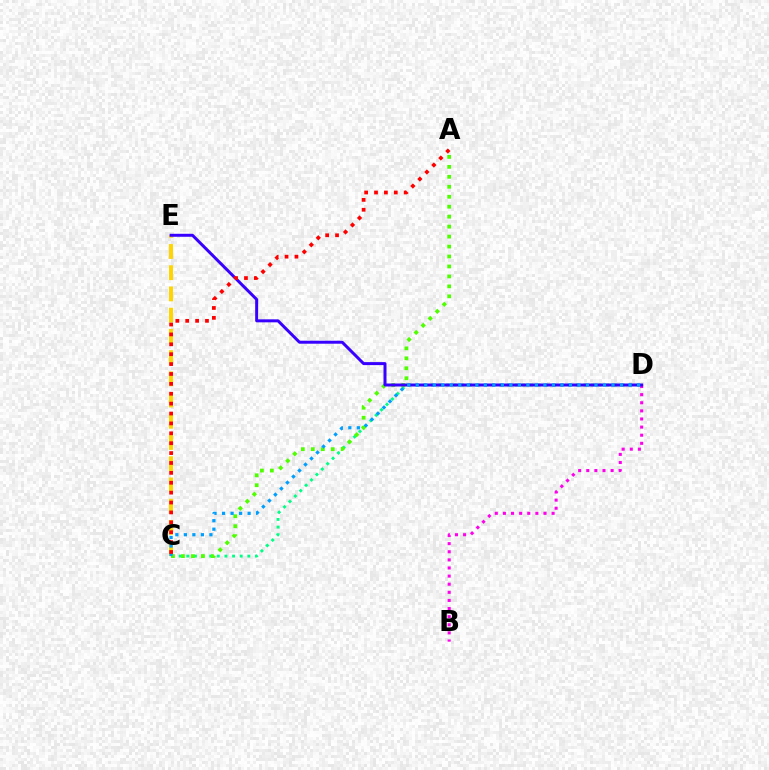{('C', 'D'): [{'color': '#00ff86', 'line_style': 'dotted', 'thickness': 2.07}, {'color': '#009eff', 'line_style': 'dotted', 'thickness': 2.31}], ('B', 'D'): [{'color': '#ff00ed', 'line_style': 'dotted', 'thickness': 2.2}], ('A', 'C'): [{'color': '#4fff00', 'line_style': 'dotted', 'thickness': 2.71}, {'color': '#ff0000', 'line_style': 'dotted', 'thickness': 2.69}], ('C', 'E'): [{'color': '#ffd500', 'line_style': 'dashed', 'thickness': 2.88}], ('D', 'E'): [{'color': '#3700ff', 'line_style': 'solid', 'thickness': 2.15}]}